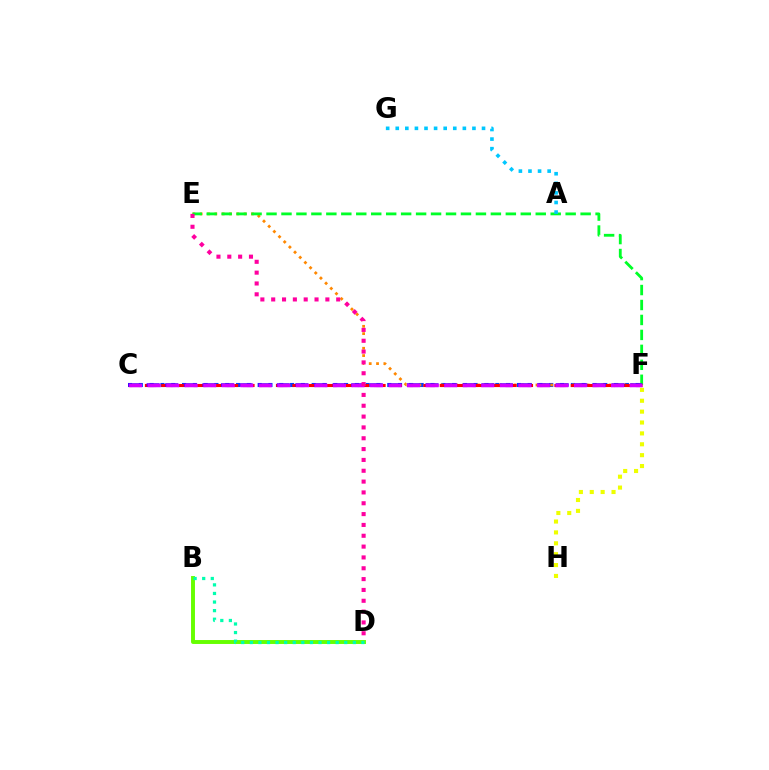{('C', 'F'): [{'color': '#003fff', 'line_style': 'dotted', 'thickness': 2.93}, {'color': '#ff0000', 'line_style': 'dashed', 'thickness': 2.23}, {'color': '#4f00ff', 'line_style': 'dashed', 'thickness': 2.53}, {'color': '#d600ff', 'line_style': 'dashed', 'thickness': 2.52}], ('E', 'F'): [{'color': '#ff8800', 'line_style': 'dotted', 'thickness': 1.99}, {'color': '#00ff27', 'line_style': 'dashed', 'thickness': 2.03}], ('B', 'D'): [{'color': '#66ff00', 'line_style': 'solid', 'thickness': 2.82}, {'color': '#00ffaf', 'line_style': 'dotted', 'thickness': 2.33}], ('F', 'H'): [{'color': '#eeff00', 'line_style': 'dotted', 'thickness': 2.96}], ('A', 'G'): [{'color': '#00c7ff', 'line_style': 'dotted', 'thickness': 2.6}], ('D', 'E'): [{'color': '#ff00a0', 'line_style': 'dotted', 'thickness': 2.94}]}